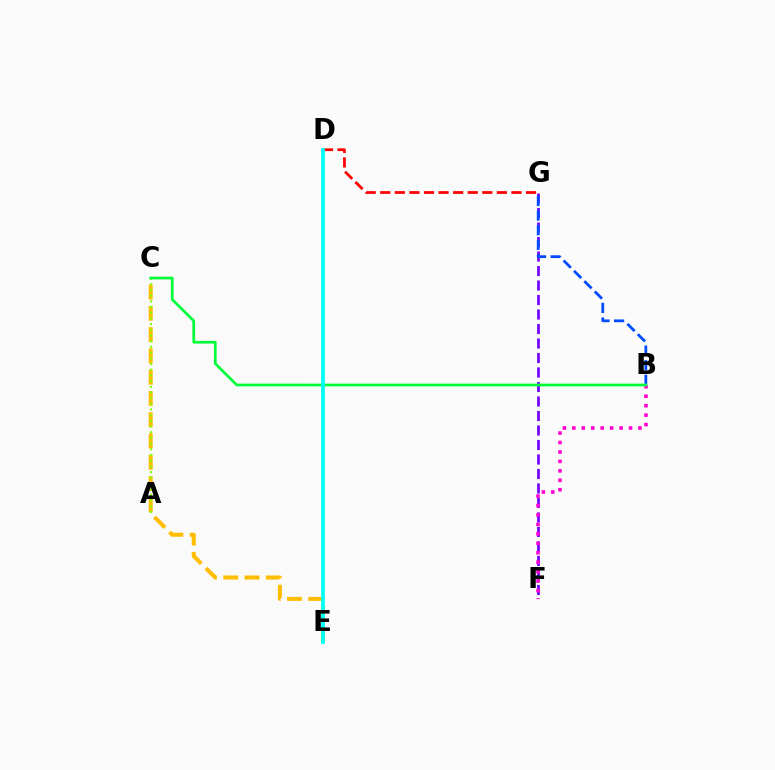{('D', 'G'): [{'color': '#ff0000', 'line_style': 'dashed', 'thickness': 1.98}], ('F', 'G'): [{'color': '#7200ff', 'line_style': 'dashed', 'thickness': 1.97}], ('B', 'G'): [{'color': '#004bff', 'line_style': 'dashed', 'thickness': 1.99}], ('B', 'F'): [{'color': '#ff00cf', 'line_style': 'dotted', 'thickness': 2.57}], ('C', 'E'): [{'color': '#ffbd00', 'line_style': 'dashed', 'thickness': 2.89}], ('A', 'C'): [{'color': '#84ff00', 'line_style': 'dotted', 'thickness': 1.55}], ('B', 'C'): [{'color': '#00ff39', 'line_style': 'solid', 'thickness': 1.97}], ('D', 'E'): [{'color': '#00fff6', 'line_style': 'solid', 'thickness': 2.7}]}